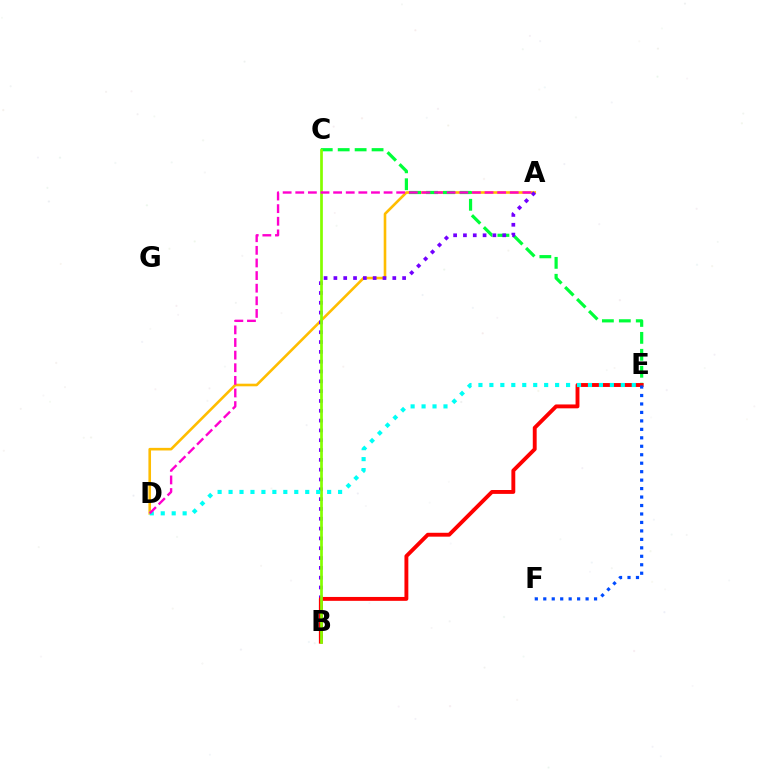{('A', 'D'): [{'color': '#ffbd00', 'line_style': 'solid', 'thickness': 1.88}, {'color': '#ff00cf', 'line_style': 'dashed', 'thickness': 1.71}], ('C', 'E'): [{'color': '#00ff39', 'line_style': 'dashed', 'thickness': 2.3}], ('A', 'B'): [{'color': '#7200ff', 'line_style': 'dotted', 'thickness': 2.67}], ('B', 'E'): [{'color': '#ff0000', 'line_style': 'solid', 'thickness': 2.8}], ('B', 'C'): [{'color': '#84ff00', 'line_style': 'solid', 'thickness': 1.96}], ('D', 'E'): [{'color': '#00fff6', 'line_style': 'dotted', 'thickness': 2.98}], ('E', 'F'): [{'color': '#004bff', 'line_style': 'dotted', 'thickness': 2.3}]}